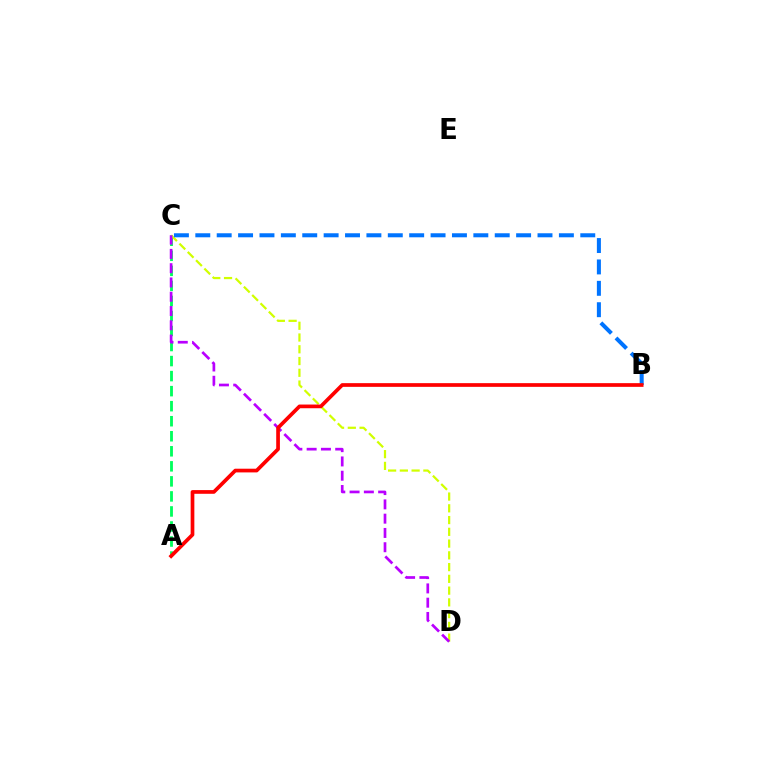{('A', 'C'): [{'color': '#00ff5c', 'line_style': 'dashed', 'thickness': 2.04}], ('C', 'D'): [{'color': '#d1ff00', 'line_style': 'dashed', 'thickness': 1.6}, {'color': '#b900ff', 'line_style': 'dashed', 'thickness': 1.94}], ('B', 'C'): [{'color': '#0074ff', 'line_style': 'dashed', 'thickness': 2.91}], ('A', 'B'): [{'color': '#ff0000', 'line_style': 'solid', 'thickness': 2.66}]}